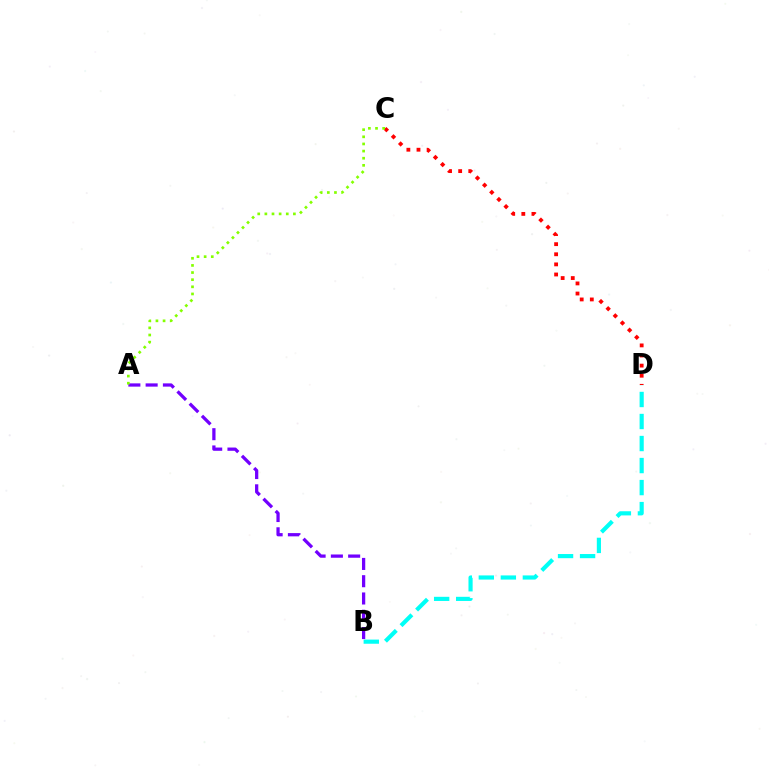{('C', 'D'): [{'color': '#ff0000', 'line_style': 'dotted', 'thickness': 2.75}], ('B', 'D'): [{'color': '#00fff6', 'line_style': 'dashed', 'thickness': 2.99}], ('A', 'B'): [{'color': '#7200ff', 'line_style': 'dashed', 'thickness': 2.35}], ('A', 'C'): [{'color': '#84ff00', 'line_style': 'dotted', 'thickness': 1.94}]}